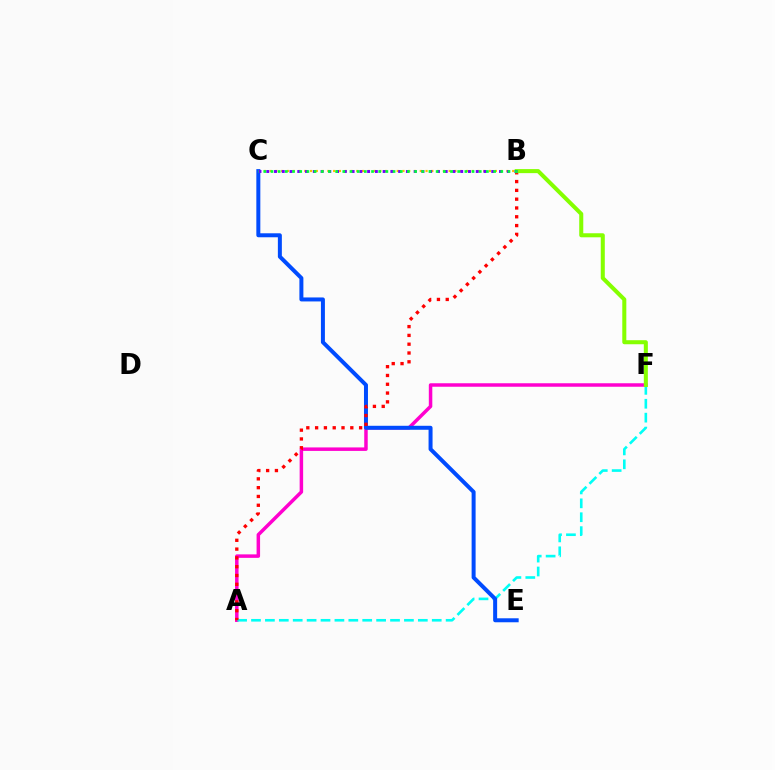{('A', 'F'): [{'color': '#ff00cf', 'line_style': 'solid', 'thickness': 2.51}, {'color': '#00fff6', 'line_style': 'dashed', 'thickness': 1.89}], ('B', 'C'): [{'color': '#ffbd00', 'line_style': 'dotted', 'thickness': 1.57}, {'color': '#7200ff', 'line_style': 'dotted', 'thickness': 2.11}, {'color': '#00ff39', 'line_style': 'dotted', 'thickness': 1.95}], ('C', 'E'): [{'color': '#004bff', 'line_style': 'solid', 'thickness': 2.87}], ('A', 'B'): [{'color': '#ff0000', 'line_style': 'dotted', 'thickness': 2.39}], ('B', 'F'): [{'color': '#84ff00', 'line_style': 'solid', 'thickness': 2.91}]}